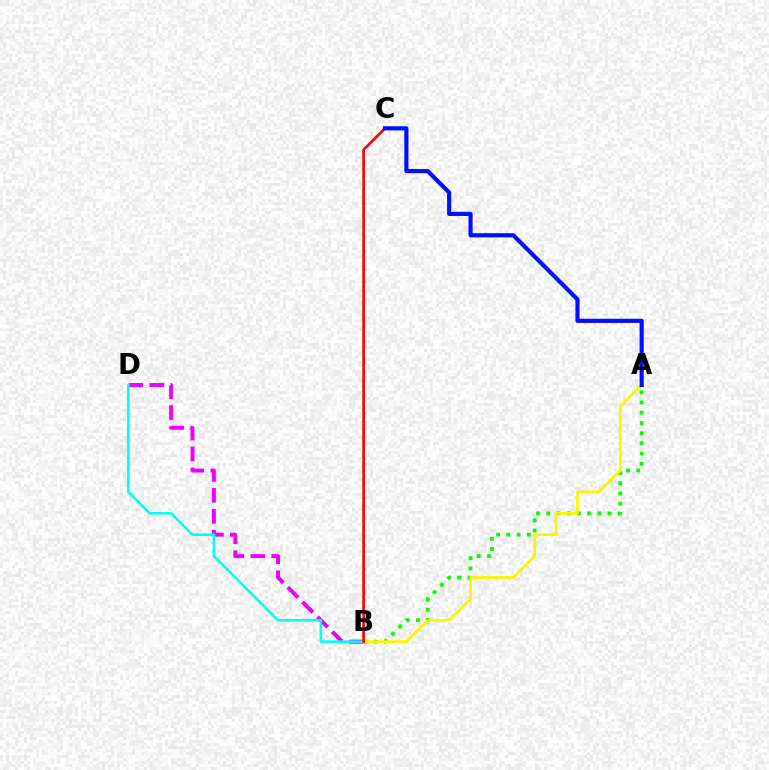{('A', 'B'): [{'color': '#08ff00', 'line_style': 'dotted', 'thickness': 2.77}, {'color': '#fcf500', 'line_style': 'solid', 'thickness': 1.95}], ('B', 'D'): [{'color': '#ee00ff', 'line_style': 'dashed', 'thickness': 2.84}, {'color': '#00fff6', 'line_style': 'solid', 'thickness': 1.86}], ('B', 'C'): [{'color': '#ff0000', 'line_style': 'solid', 'thickness': 1.91}], ('A', 'C'): [{'color': '#0010ff', 'line_style': 'solid', 'thickness': 3.0}]}